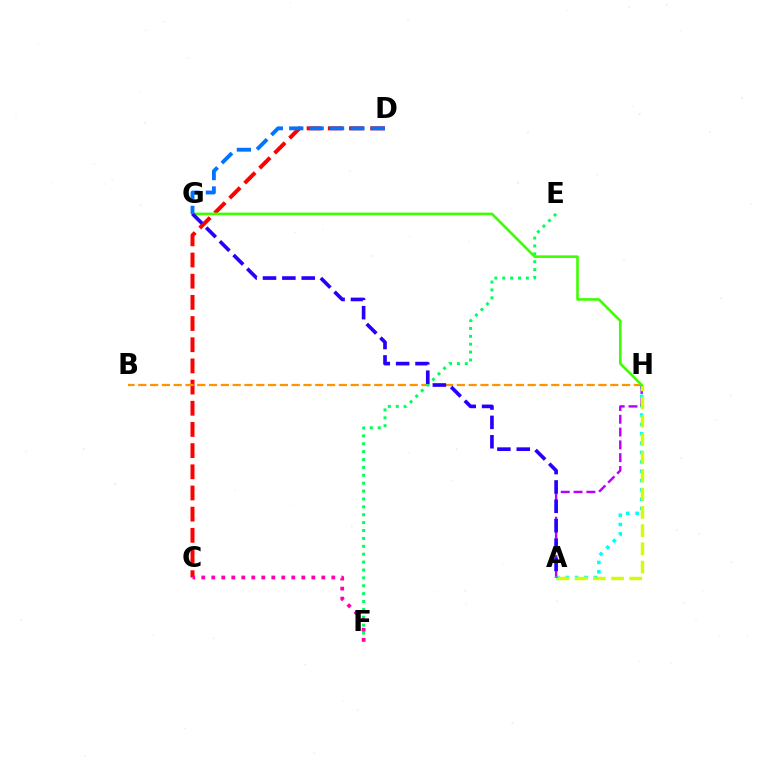{('C', 'D'): [{'color': '#ff0000', 'line_style': 'dashed', 'thickness': 2.88}], ('B', 'H'): [{'color': '#ff9400', 'line_style': 'dashed', 'thickness': 1.6}], ('A', 'H'): [{'color': '#00fff6', 'line_style': 'dotted', 'thickness': 2.54}, {'color': '#b900ff', 'line_style': 'dashed', 'thickness': 1.74}, {'color': '#d1ff00', 'line_style': 'dashed', 'thickness': 2.47}], ('E', 'F'): [{'color': '#00ff5c', 'line_style': 'dotted', 'thickness': 2.14}], ('G', 'H'): [{'color': '#3dff00', 'line_style': 'solid', 'thickness': 1.87}], ('C', 'F'): [{'color': '#ff00ac', 'line_style': 'dotted', 'thickness': 2.72}], ('A', 'G'): [{'color': '#2500ff', 'line_style': 'dashed', 'thickness': 2.63}], ('D', 'G'): [{'color': '#0074ff', 'line_style': 'dashed', 'thickness': 2.77}]}